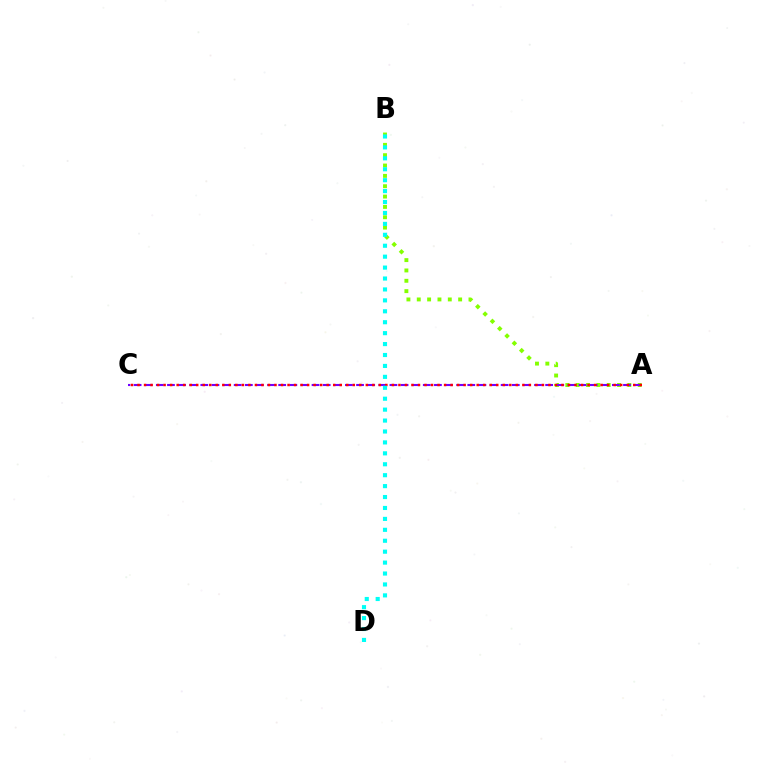{('A', 'B'): [{'color': '#84ff00', 'line_style': 'dotted', 'thickness': 2.81}], ('A', 'C'): [{'color': '#7200ff', 'line_style': 'dashed', 'thickness': 1.51}, {'color': '#ff0000', 'line_style': 'dotted', 'thickness': 1.77}], ('B', 'D'): [{'color': '#00fff6', 'line_style': 'dotted', 'thickness': 2.97}]}